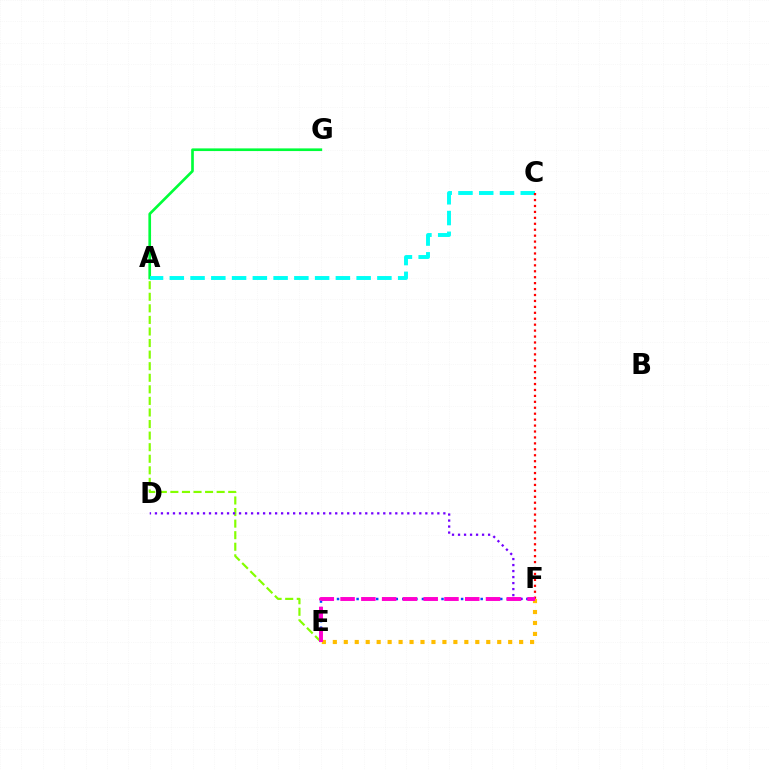{('E', 'F'): [{'color': '#004bff', 'line_style': 'dotted', 'thickness': 1.77}, {'color': '#ffbd00', 'line_style': 'dotted', 'thickness': 2.98}, {'color': '#ff00cf', 'line_style': 'dashed', 'thickness': 2.82}], ('A', 'G'): [{'color': '#00ff39', 'line_style': 'solid', 'thickness': 1.92}], ('A', 'E'): [{'color': '#84ff00', 'line_style': 'dashed', 'thickness': 1.57}], ('D', 'F'): [{'color': '#7200ff', 'line_style': 'dotted', 'thickness': 1.63}], ('A', 'C'): [{'color': '#00fff6', 'line_style': 'dashed', 'thickness': 2.82}], ('C', 'F'): [{'color': '#ff0000', 'line_style': 'dotted', 'thickness': 1.61}]}